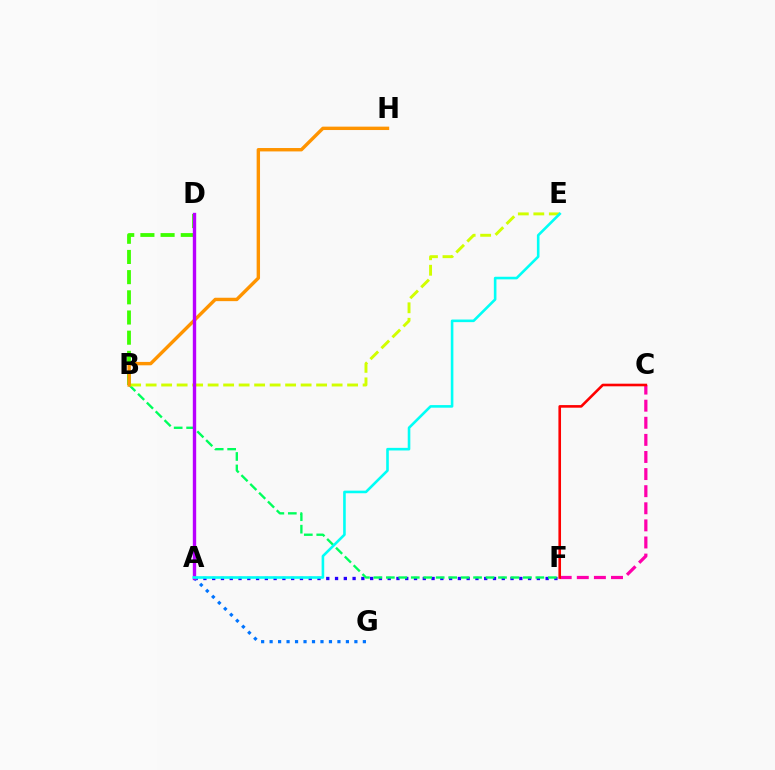{('A', 'F'): [{'color': '#2500ff', 'line_style': 'dotted', 'thickness': 2.38}], ('B', 'F'): [{'color': '#00ff5c', 'line_style': 'dashed', 'thickness': 1.69}], ('B', 'E'): [{'color': '#d1ff00', 'line_style': 'dashed', 'thickness': 2.11}], ('C', 'F'): [{'color': '#ff00ac', 'line_style': 'dashed', 'thickness': 2.32}, {'color': '#ff0000', 'line_style': 'solid', 'thickness': 1.88}], ('B', 'D'): [{'color': '#3dff00', 'line_style': 'dashed', 'thickness': 2.74}], ('A', 'G'): [{'color': '#0074ff', 'line_style': 'dotted', 'thickness': 2.3}], ('B', 'H'): [{'color': '#ff9400', 'line_style': 'solid', 'thickness': 2.45}], ('A', 'D'): [{'color': '#b900ff', 'line_style': 'solid', 'thickness': 2.43}], ('A', 'E'): [{'color': '#00fff6', 'line_style': 'solid', 'thickness': 1.87}]}